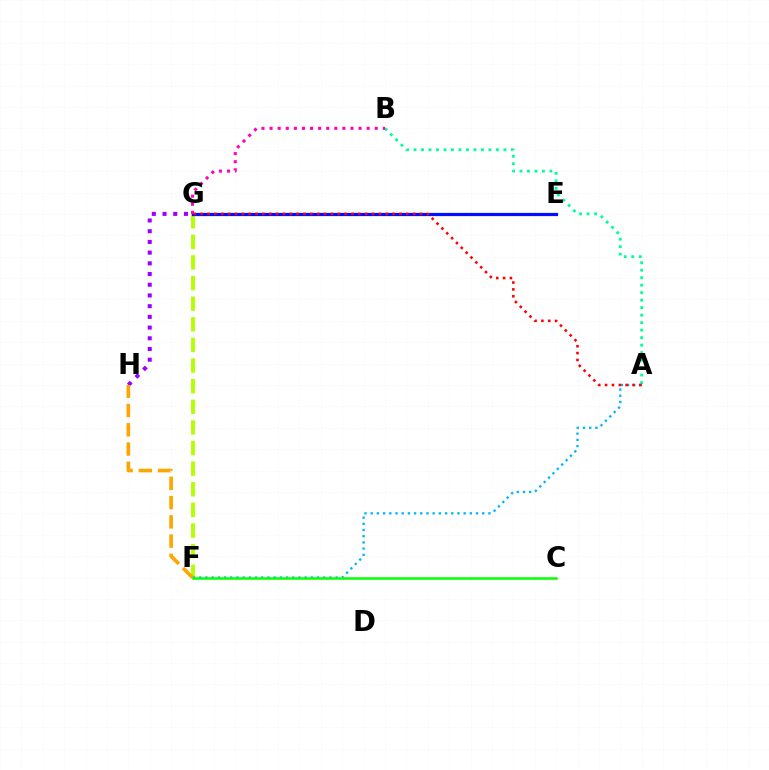{('F', 'G'): [{'color': '#b3ff00', 'line_style': 'dashed', 'thickness': 2.8}], ('A', 'F'): [{'color': '#00b5ff', 'line_style': 'dotted', 'thickness': 1.68}], ('G', 'H'): [{'color': '#9b00ff', 'line_style': 'dotted', 'thickness': 2.91}], ('E', 'G'): [{'color': '#0010ff', 'line_style': 'solid', 'thickness': 2.32}], ('C', 'F'): [{'color': '#08ff00', 'line_style': 'solid', 'thickness': 1.81}], ('A', 'B'): [{'color': '#00ff9d', 'line_style': 'dotted', 'thickness': 2.04}], ('F', 'H'): [{'color': '#ffa500', 'line_style': 'dashed', 'thickness': 2.62}], ('A', 'G'): [{'color': '#ff0000', 'line_style': 'dotted', 'thickness': 1.86}], ('B', 'G'): [{'color': '#ff00bd', 'line_style': 'dotted', 'thickness': 2.2}]}